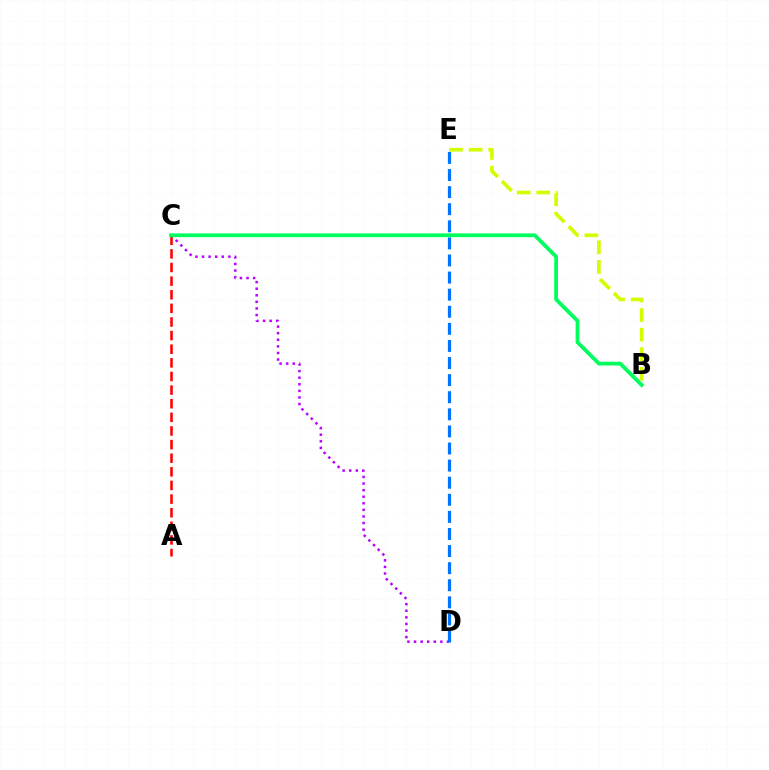{('B', 'E'): [{'color': '#d1ff00', 'line_style': 'dashed', 'thickness': 2.66}], ('C', 'D'): [{'color': '#b900ff', 'line_style': 'dotted', 'thickness': 1.79}], ('A', 'C'): [{'color': '#ff0000', 'line_style': 'dashed', 'thickness': 1.85}], ('B', 'C'): [{'color': '#00ff5c', 'line_style': 'solid', 'thickness': 2.72}], ('D', 'E'): [{'color': '#0074ff', 'line_style': 'dashed', 'thickness': 2.32}]}